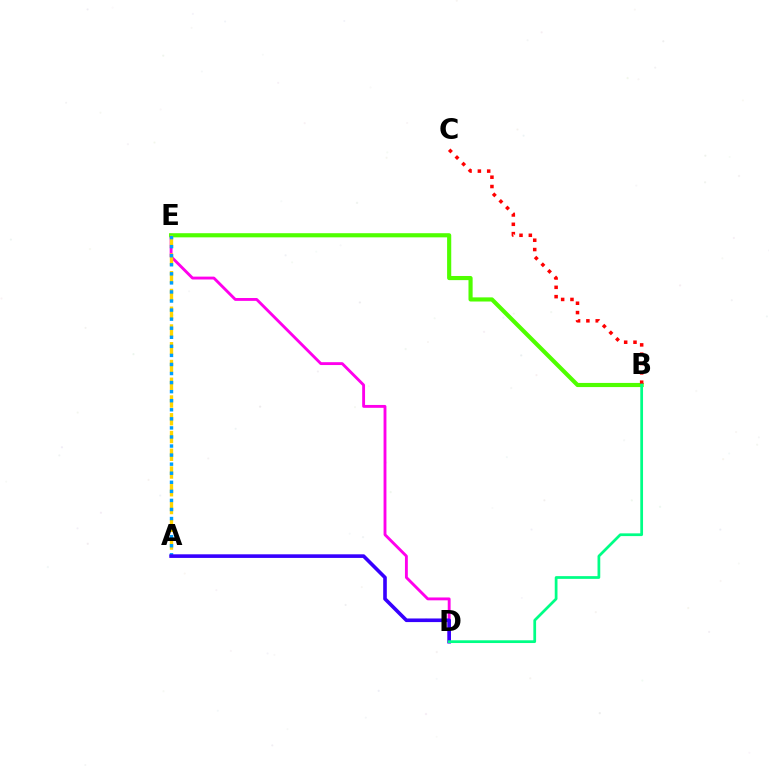{('D', 'E'): [{'color': '#ff00ed', 'line_style': 'solid', 'thickness': 2.06}], ('B', 'E'): [{'color': '#4fff00', 'line_style': 'solid', 'thickness': 2.98}], ('A', 'E'): [{'color': '#ffd500', 'line_style': 'dashed', 'thickness': 2.41}, {'color': '#009eff', 'line_style': 'dotted', 'thickness': 2.46}], ('A', 'D'): [{'color': '#3700ff', 'line_style': 'solid', 'thickness': 2.6}], ('B', 'C'): [{'color': '#ff0000', 'line_style': 'dotted', 'thickness': 2.53}], ('B', 'D'): [{'color': '#00ff86', 'line_style': 'solid', 'thickness': 1.97}]}